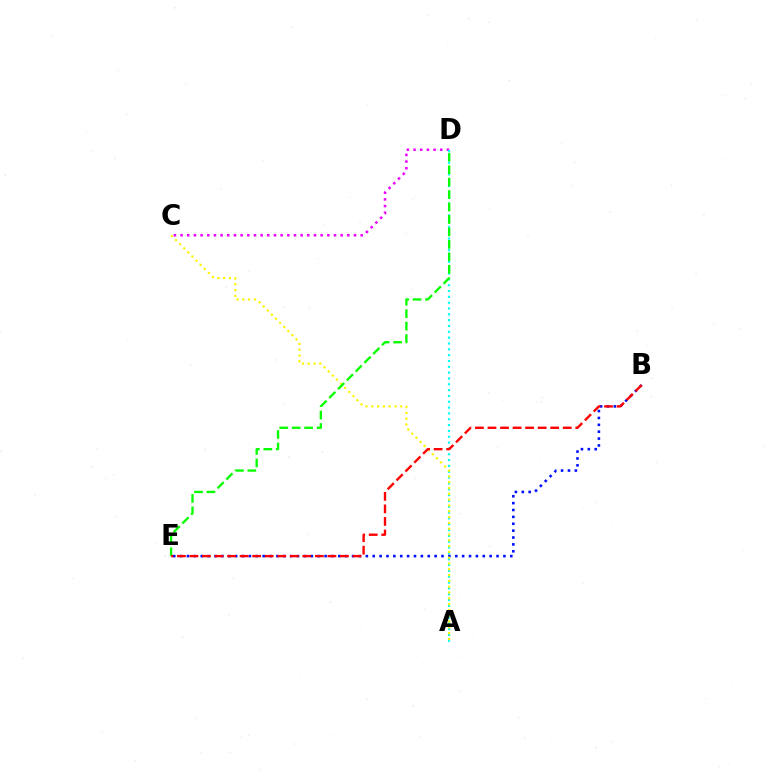{('C', 'D'): [{'color': '#ee00ff', 'line_style': 'dotted', 'thickness': 1.81}], ('A', 'D'): [{'color': '#00fff6', 'line_style': 'dotted', 'thickness': 1.58}], ('B', 'E'): [{'color': '#0010ff', 'line_style': 'dotted', 'thickness': 1.87}, {'color': '#ff0000', 'line_style': 'dashed', 'thickness': 1.7}], ('A', 'C'): [{'color': '#fcf500', 'line_style': 'dotted', 'thickness': 1.58}], ('D', 'E'): [{'color': '#08ff00', 'line_style': 'dashed', 'thickness': 1.69}]}